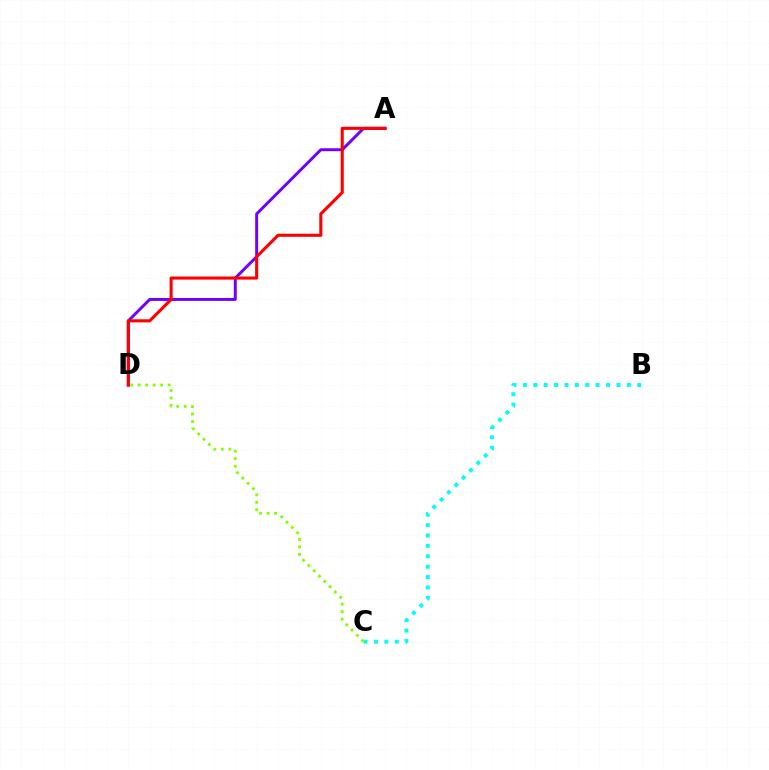{('A', 'D'): [{'color': '#7200ff', 'line_style': 'solid', 'thickness': 2.12}, {'color': '#ff0000', 'line_style': 'solid', 'thickness': 2.23}], ('B', 'C'): [{'color': '#00fff6', 'line_style': 'dotted', 'thickness': 2.82}], ('C', 'D'): [{'color': '#84ff00', 'line_style': 'dotted', 'thickness': 2.04}]}